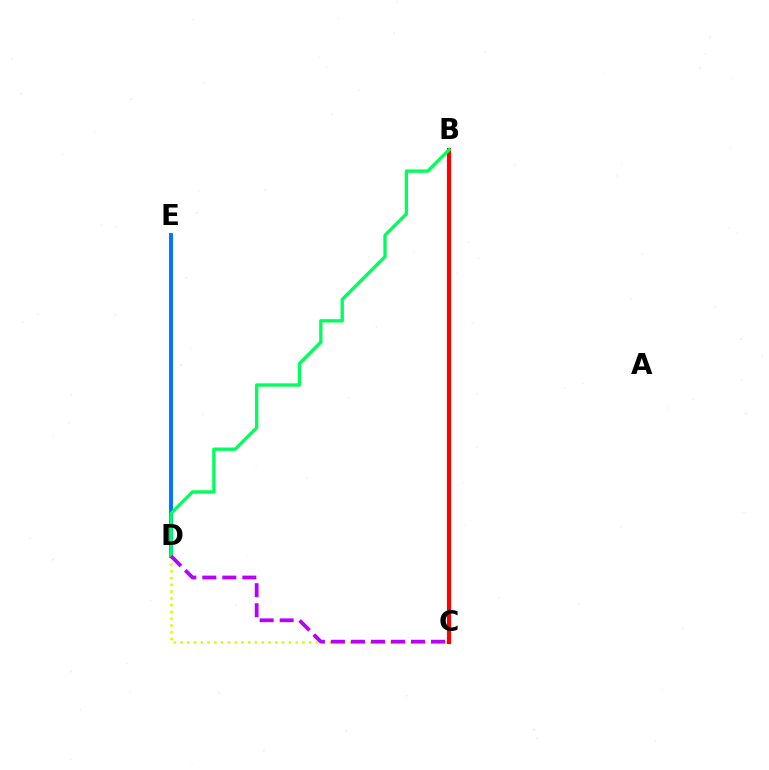{('D', 'E'): [{'color': '#0074ff', 'line_style': 'solid', 'thickness': 2.82}], ('C', 'D'): [{'color': '#d1ff00', 'line_style': 'dotted', 'thickness': 1.84}, {'color': '#b900ff', 'line_style': 'dashed', 'thickness': 2.72}], ('B', 'C'): [{'color': '#ff0000', 'line_style': 'solid', 'thickness': 2.99}], ('B', 'D'): [{'color': '#00ff5c', 'line_style': 'solid', 'thickness': 2.39}]}